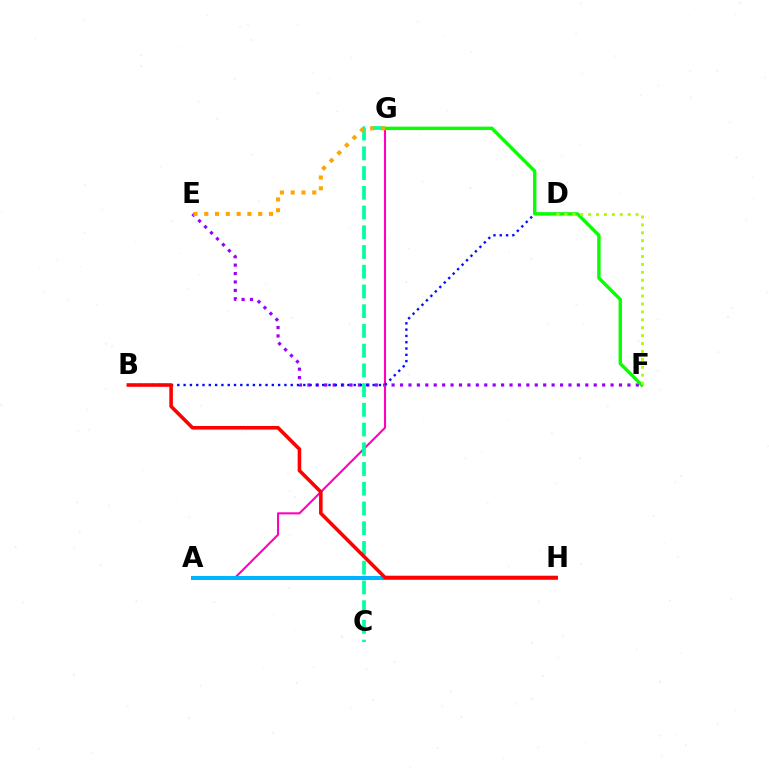{('E', 'F'): [{'color': '#9b00ff', 'line_style': 'dotted', 'thickness': 2.29}], ('A', 'G'): [{'color': '#ff00bd', 'line_style': 'solid', 'thickness': 1.5}], ('B', 'D'): [{'color': '#0010ff', 'line_style': 'dotted', 'thickness': 1.71}], ('C', 'G'): [{'color': '#00ff9d', 'line_style': 'dashed', 'thickness': 2.68}], ('F', 'G'): [{'color': '#08ff00', 'line_style': 'solid', 'thickness': 2.44}], ('D', 'F'): [{'color': '#b3ff00', 'line_style': 'dotted', 'thickness': 2.15}], ('A', 'H'): [{'color': '#00b5ff', 'line_style': 'solid', 'thickness': 2.87}], ('E', 'G'): [{'color': '#ffa500', 'line_style': 'dotted', 'thickness': 2.93}], ('B', 'H'): [{'color': '#ff0000', 'line_style': 'solid', 'thickness': 2.58}]}